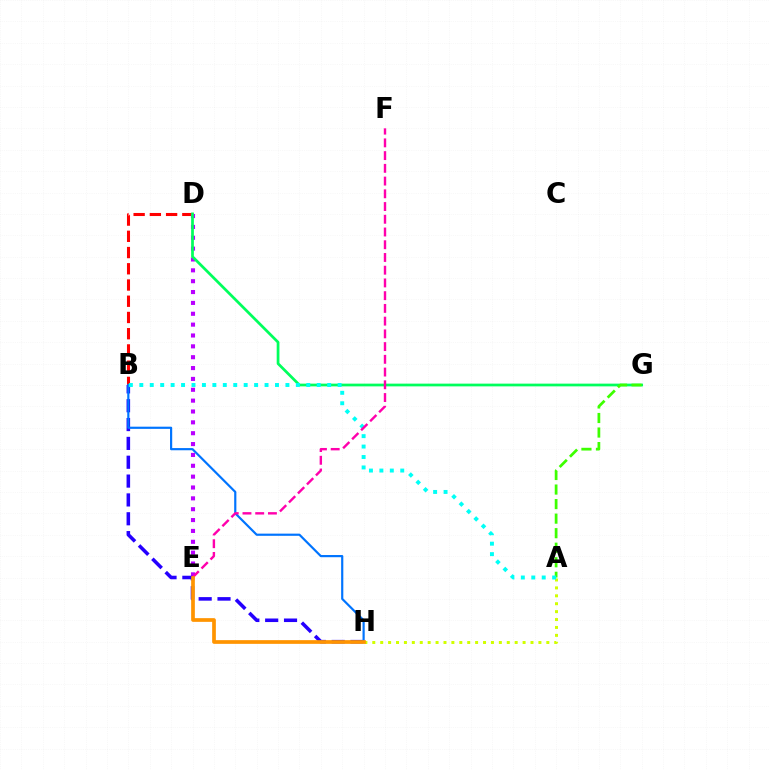{('A', 'H'): [{'color': '#d1ff00', 'line_style': 'dotted', 'thickness': 2.15}], ('B', 'D'): [{'color': '#ff0000', 'line_style': 'dashed', 'thickness': 2.2}], ('D', 'E'): [{'color': '#b900ff', 'line_style': 'dotted', 'thickness': 2.95}], ('D', 'G'): [{'color': '#00ff5c', 'line_style': 'solid', 'thickness': 1.97}], ('A', 'G'): [{'color': '#3dff00', 'line_style': 'dashed', 'thickness': 1.98}], ('B', 'H'): [{'color': '#2500ff', 'line_style': 'dashed', 'thickness': 2.56}, {'color': '#0074ff', 'line_style': 'solid', 'thickness': 1.57}], ('A', 'B'): [{'color': '#00fff6', 'line_style': 'dotted', 'thickness': 2.84}], ('E', 'F'): [{'color': '#ff00ac', 'line_style': 'dashed', 'thickness': 1.73}], ('E', 'H'): [{'color': '#ff9400', 'line_style': 'solid', 'thickness': 2.67}]}